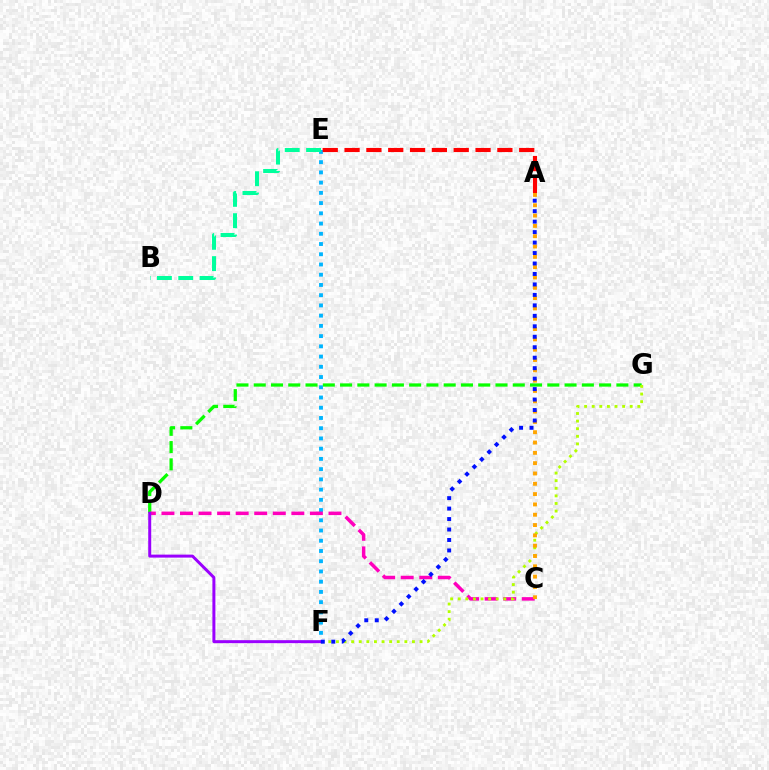{('D', 'G'): [{'color': '#08ff00', 'line_style': 'dashed', 'thickness': 2.35}], ('E', 'F'): [{'color': '#00b5ff', 'line_style': 'dotted', 'thickness': 2.78}], ('C', 'D'): [{'color': '#ff00bd', 'line_style': 'dashed', 'thickness': 2.52}], ('F', 'G'): [{'color': '#b3ff00', 'line_style': 'dotted', 'thickness': 2.07}], ('D', 'F'): [{'color': '#9b00ff', 'line_style': 'solid', 'thickness': 2.15}], ('B', 'E'): [{'color': '#00ff9d', 'line_style': 'dashed', 'thickness': 2.9}], ('A', 'E'): [{'color': '#ff0000', 'line_style': 'dashed', 'thickness': 2.97}], ('A', 'C'): [{'color': '#ffa500', 'line_style': 'dotted', 'thickness': 2.8}], ('A', 'F'): [{'color': '#0010ff', 'line_style': 'dotted', 'thickness': 2.84}]}